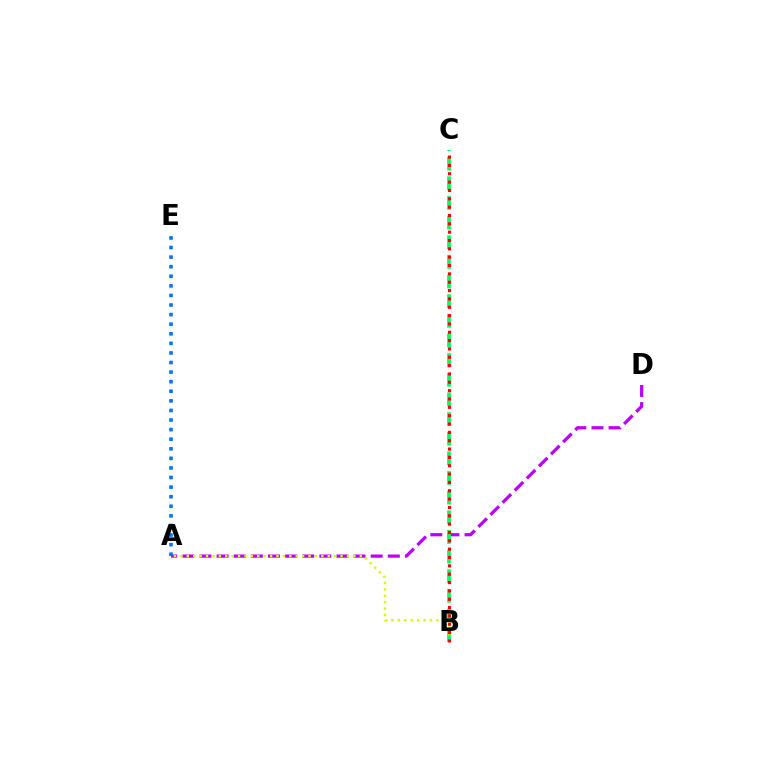{('A', 'D'): [{'color': '#b900ff', 'line_style': 'dashed', 'thickness': 2.33}], ('B', 'C'): [{'color': '#00ff5c', 'line_style': 'dashed', 'thickness': 2.67}, {'color': '#ff0000', 'line_style': 'dotted', 'thickness': 2.27}], ('A', 'E'): [{'color': '#0074ff', 'line_style': 'dotted', 'thickness': 2.6}], ('A', 'B'): [{'color': '#d1ff00', 'line_style': 'dotted', 'thickness': 1.74}]}